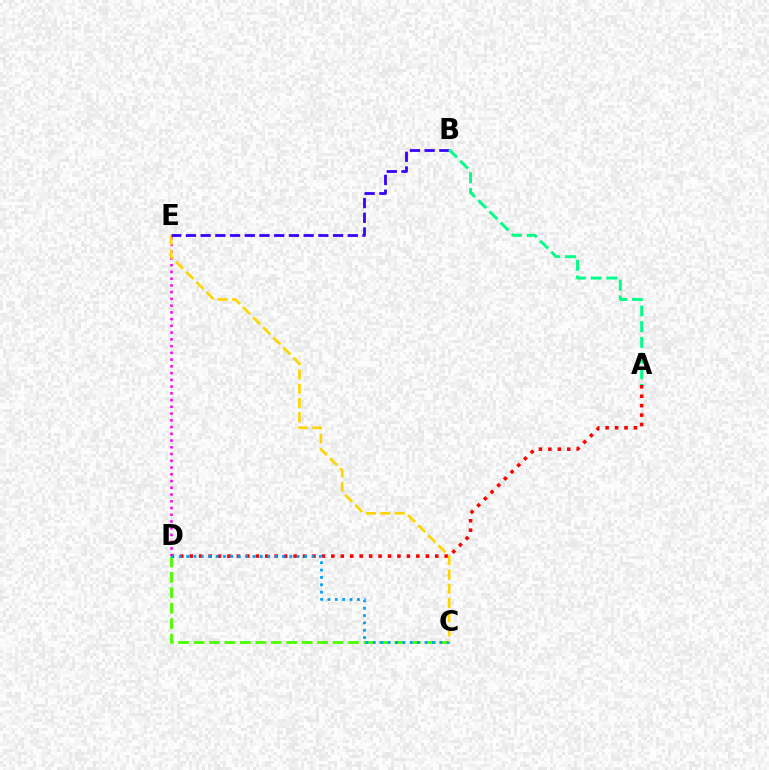{('D', 'E'): [{'color': '#ff00ed', 'line_style': 'dotted', 'thickness': 1.83}], ('A', 'D'): [{'color': '#ff0000', 'line_style': 'dotted', 'thickness': 2.57}], ('C', 'D'): [{'color': '#4fff00', 'line_style': 'dashed', 'thickness': 2.1}, {'color': '#009eff', 'line_style': 'dotted', 'thickness': 2.0}], ('C', 'E'): [{'color': '#ffd500', 'line_style': 'dashed', 'thickness': 1.94}], ('B', 'E'): [{'color': '#3700ff', 'line_style': 'dashed', 'thickness': 2.0}], ('A', 'B'): [{'color': '#00ff86', 'line_style': 'dashed', 'thickness': 2.13}]}